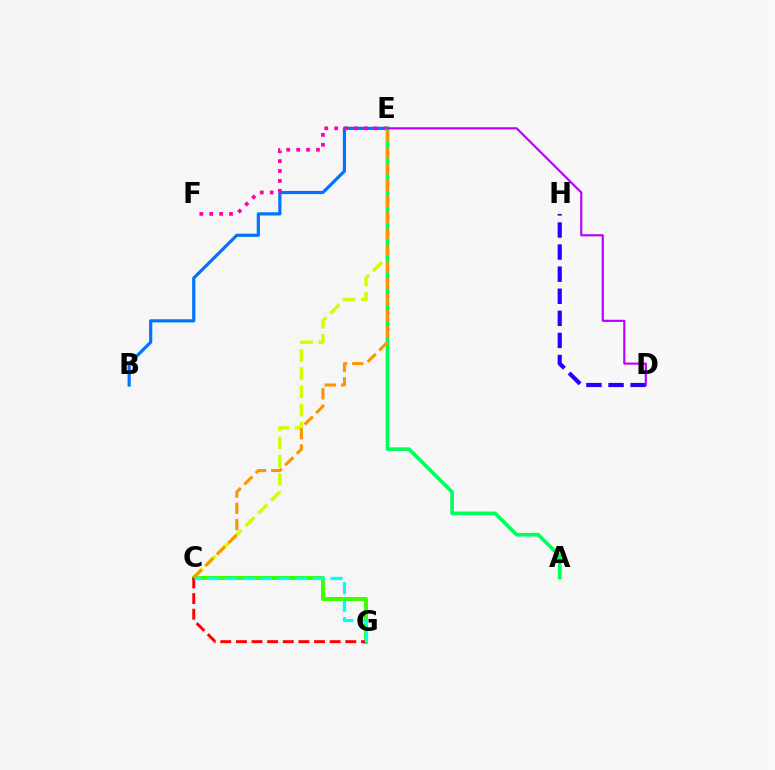{('C', 'G'): [{'color': '#3dff00', 'line_style': 'solid', 'thickness': 2.9}, {'color': '#ff0000', 'line_style': 'dashed', 'thickness': 2.12}, {'color': '#00fff6', 'line_style': 'dashed', 'thickness': 2.39}], ('C', 'E'): [{'color': '#d1ff00', 'line_style': 'dashed', 'thickness': 2.47}, {'color': '#ff9400', 'line_style': 'dashed', 'thickness': 2.21}], ('B', 'E'): [{'color': '#0074ff', 'line_style': 'solid', 'thickness': 2.3}], ('E', 'F'): [{'color': '#ff00ac', 'line_style': 'dotted', 'thickness': 2.69}], ('D', 'H'): [{'color': '#2500ff', 'line_style': 'dashed', 'thickness': 3.0}], ('A', 'E'): [{'color': '#00ff5c', 'line_style': 'solid', 'thickness': 2.62}], ('D', 'E'): [{'color': '#b900ff', 'line_style': 'solid', 'thickness': 1.55}]}